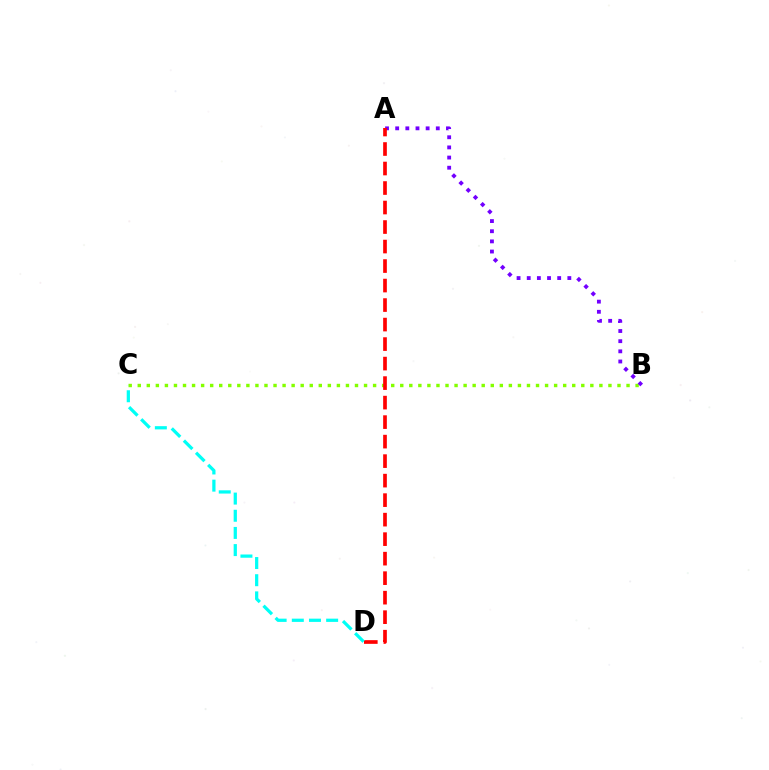{('B', 'C'): [{'color': '#84ff00', 'line_style': 'dotted', 'thickness': 2.46}], ('A', 'B'): [{'color': '#7200ff', 'line_style': 'dotted', 'thickness': 2.76}], ('A', 'D'): [{'color': '#ff0000', 'line_style': 'dashed', 'thickness': 2.65}], ('C', 'D'): [{'color': '#00fff6', 'line_style': 'dashed', 'thickness': 2.33}]}